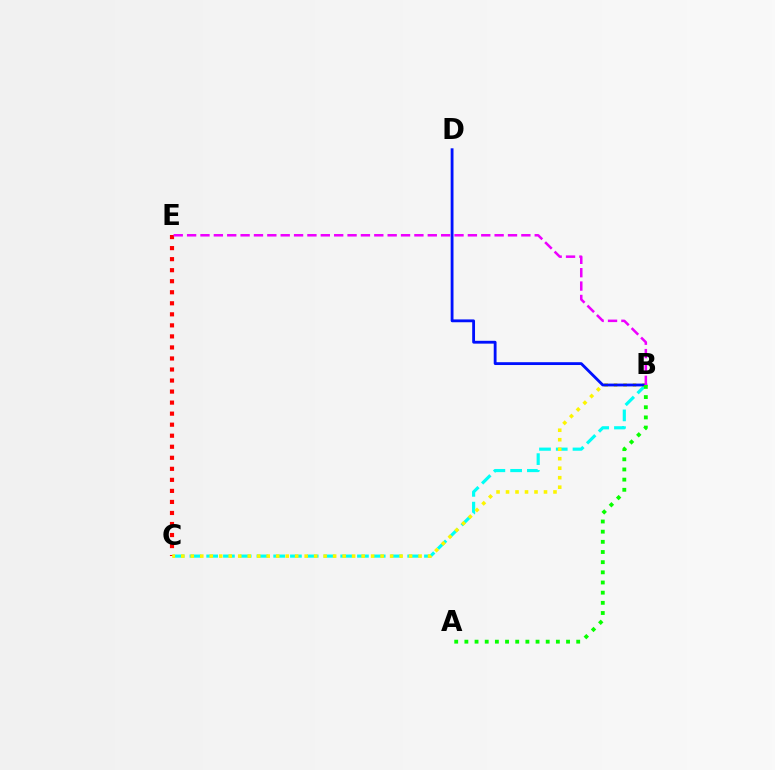{('B', 'C'): [{'color': '#00fff6', 'line_style': 'dashed', 'thickness': 2.28}, {'color': '#fcf500', 'line_style': 'dotted', 'thickness': 2.58}], ('C', 'E'): [{'color': '#ff0000', 'line_style': 'dotted', 'thickness': 3.0}], ('B', 'D'): [{'color': '#0010ff', 'line_style': 'solid', 'thickness': 2.04}], ('A', 'B'): [{'color': '#08ff00', 'line_style': 'dotted', 'thickness': 2.76}], ('B', 'E'): [{'color': '#ee00ff', 'line_style': 'dashed', 'thickness': 1.82}]}